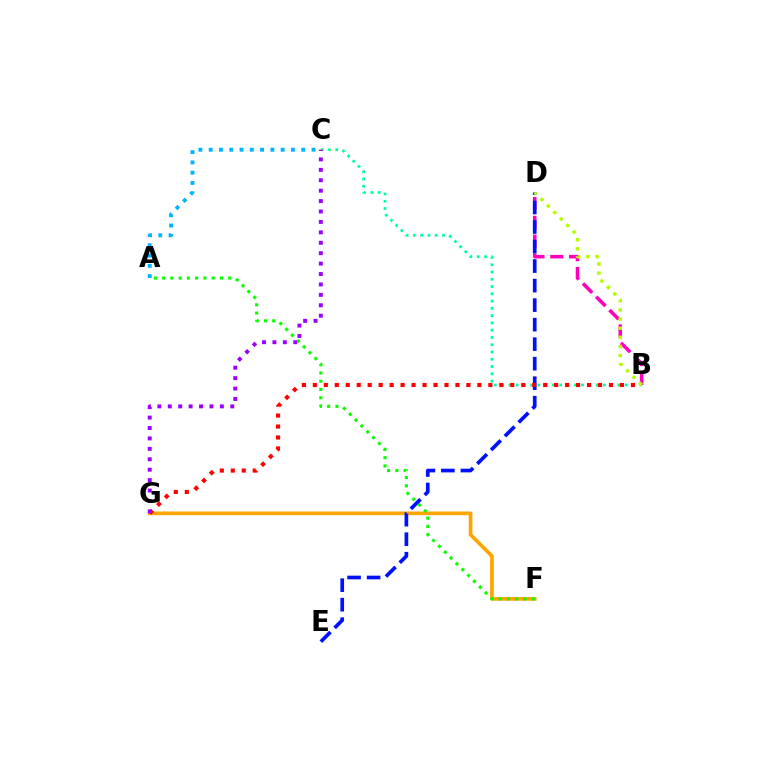{('B', 'D'): [{'color': '#ff00bd', 'line_style': 'dashed', 'thickness': 2.55}, {'color': '#b3ff00', 'line_style': 'dotted', 'thickness': 2.48}], ('F', 'G'): [{'color': '#ffa500', 'line_style': 'solid', 'thickness': 2.65}], ('A', 'C'): [{'color': '#00b5ff', 'line_style': 'dotted', 'thickness': 2.79}], ('A', 'F'): [{'color': '#08ff00', 'line_style': 'dotted', 'thickness': 2.24}], ('B', 'C'): [{'color': '#00ff9d', 'line_style': 'dotted', 'thickness': 1.98}], ('D', 'E'): [{'color': '#0010ff', 'line_style': 'dashed', 'thickness': 2.65}], ('B', 'G'): [{'color': '#ff0000', 'line_style': 'dotted', 'thickness': 2.98}], ('C', 'G'): [{'color': '#9b00ff', 'line_style': 'dotted', 'thickness': 2.83}]}